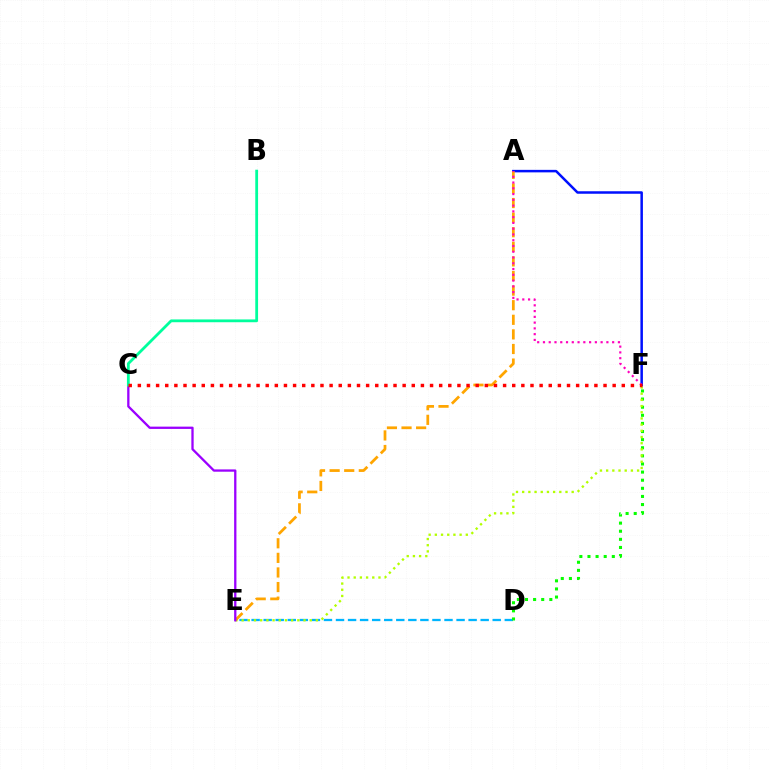{('A', 'F'): [{'color': '#0010ff', 'line_style': 'solid', 'thickness': 1.8}, {'color': '#ff00bd', 'line_style': 'dotted', 'thickness': 1.57}], ('D', 'E'): [{'color': '#00b5ff', 'line_style': 'dashed', 'thickness': 1.64}], ('D', 'F'): [{'color': '#08ff00', 'line_style': 'dotted', 'thickness': 2.2}], ('E', 'F'): [{'color': '#b3ff00', 'line_style': 'dotted', 'thickness': 1.68}], ('A', 'E'): [{'color': '#ffa500', 'line_style': 'dashed', 'thickness': 1.98}], ('C', 'E'): [{'color': '#9b00ff', 'line_style': 'solid', 'thickness': 1.65}], ('B', 'C'): [{'color': '#00ff9d', 'line_style': 'solid', 'thickness': 2.01}], ('C', 'F'): [{'color': '#ff0000', 'line_style': 'dotted', 'thickness': 2.48}]}